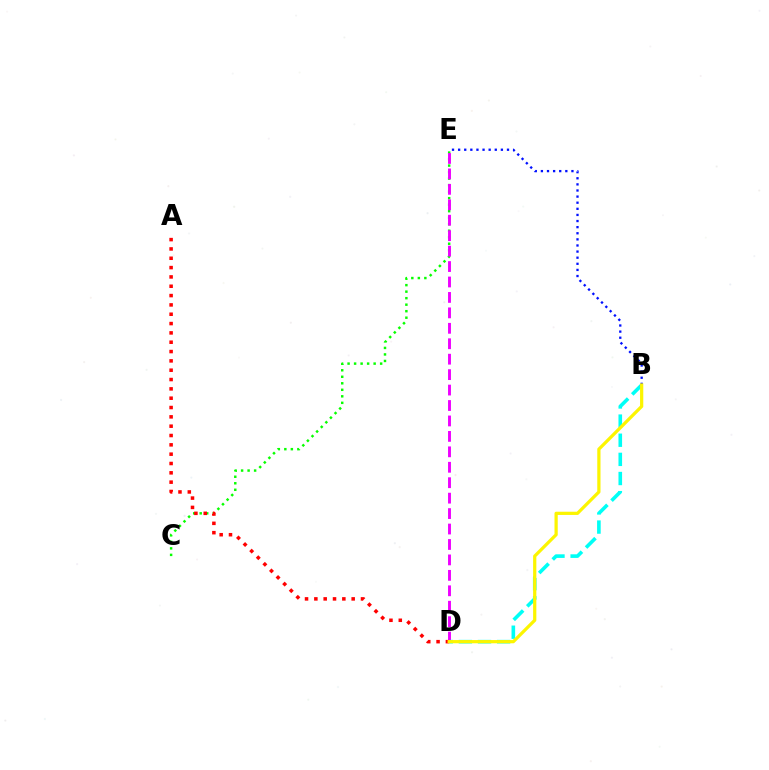{('C', 'E'): [{'color': '#08ff00', 'line_style': 'dotted', 'thickness': 1.77}], ('D', 'E'): [{'color': '#ee00ff', 'line_style': 'dashed', 'thickness': 2.1}], ('B', 'D'): [{'color': '#00fff6', 'line_style': 'dashed', 'thickness': 2.6}, {'color': '#fcf500', 'line_style': 'solid', 'thickness': 2.32}], ('A', 'D'): [{'color': '#ff0000', 'line_style': 'dotted', 'thickness': 2.53}], ('B', 'E'): [{'color': '#0010ff', 'line_style': 'dotted', 'thickness': 1.66}]}